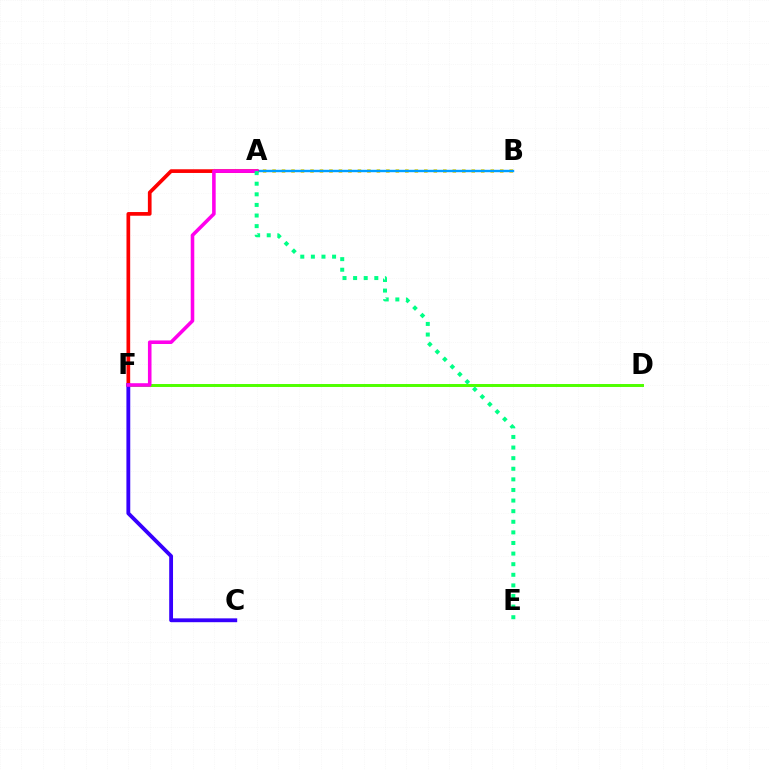{('A', 'B'): [{'color': '#ffd500', 'line_style': 'dotted', 'thickness': 2.58}, {'color': '#009eff', 'line_style': 'solid', 'thickness': 1.73}], ('A', 'F'): [{'color': '#ff0000', 'line_style': 'solid', 'thickness': 2.66}, {'color': '#ff00ed', 'line_style': 'solid', 'thickness': 2.57}], ('D', 'F'): [{'color': '#4fff00', 'line_style': 'solid', 'thickness': 2.13}], ('C', 'F'): [{'color': '#3700ff', 'line_style': 'solid', 'thickness': 2.76}], ('A', 'E'): [{'color': '#00ff86', 'line_style': 'dotted', 'thickness': 2.88}]}